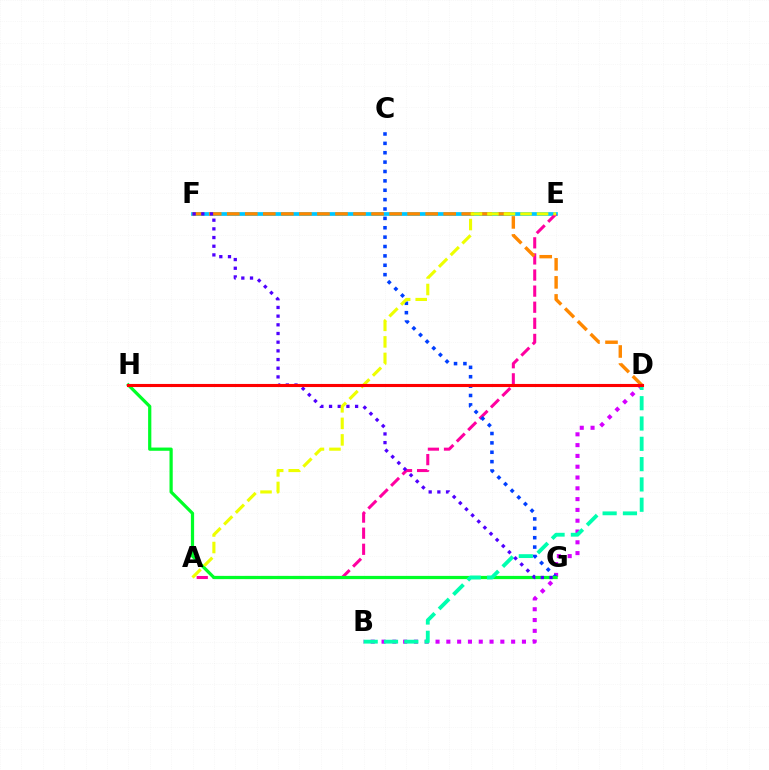{('E', 'F'): [{'color': '#00c7ff', 'line_style': 'solid', 'thickness': 2.68}], ('A', 'E'): [{'color': '#ff00a0', 'line_style': 'dashed', 'thickness': 2.19}, {'color': '#eeff00', 'line_style': 'dashed', 'thickness': 2.25}], ('B', 'D'): [{'color': '#d600ff', 'line_style': 'dotted', 'thickness': 2.93}, {'color': '#00ffaf', 'line_style': 'dashed', 'thickness': 2.76}], ('D', 'H'): [{'color': '#66ff00', 'line_style': 'solid', 'thickness': 2.11}, {'color': '#ff0000', 'line_style': 'solid', 'thickness': 2.23}], ('C', 'G'): [{'color': '#003fff', 'line_style': 'dotted', 'thickness': 2.55}], ('G', 'H'): [{'color': '#00ff27', 'line_style': 'solid', 'thickness': 2.32}], ('D', 'F'): [{'color': '#ff8800', 'line_style': 'dashed', 'thickness': 2.45}], ('F', 'G'): [{'color': '#4f00ff', 'line_style': 'dotted', 'thickness': 2.36}]}